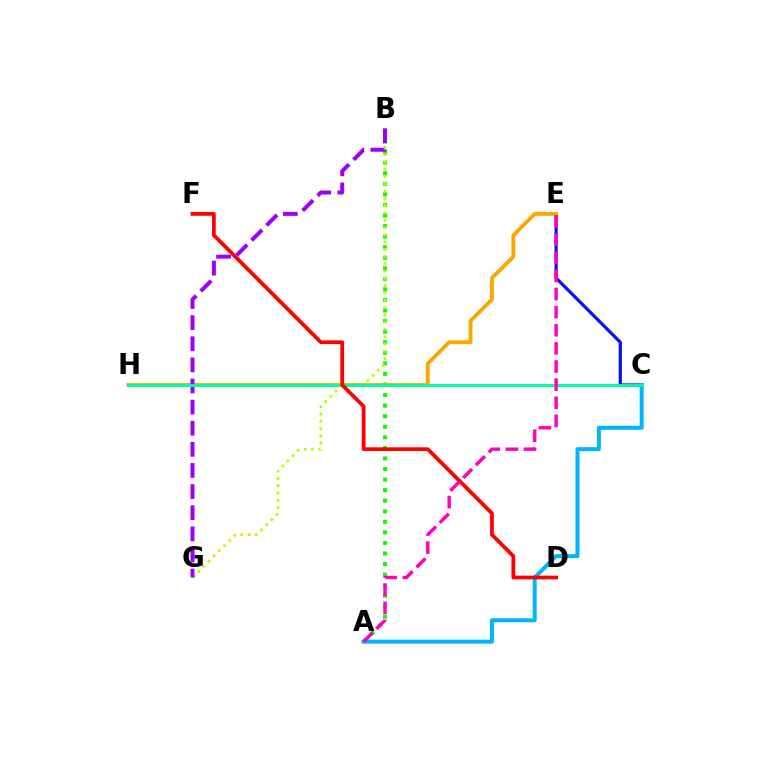{('C', 'E'): [{'color': '#0010ff', 'line_style': 'solid', 'thickness': 2.28}], ('A', 'B'): [{'color': '#08ff00', 'line_style': 'dotted', 'thickness': 2.87}], ('A', 'C'): [{'color': '#00b5ff', 'line_style': 'solid', 'thickness': 2.87}], ('B', 'G'): [{'color': '#b3ff00', 'line_style': 'dotted', 'thickness': 1.98}, {'color': '#9b00ff', 'line_style': 'dashed', 'thickness': 2.87}], ('E', 'H'): [{'color': '#ffa500', 'line_style': 'solid', 'thickness': 2.76}], ('C', 'H'): [{'color': '#00ff9d', 'line_style': 'solid', 'thickness': 2.11}], ('D', 'F'): [{'color': '#ff0000', 'line_style': 'solid', 'thickness': 2.7}], ('A', 'E'): [{'color': '#ff00bd', 'line_style': 'dashed', 'thickness': 2.46}]}